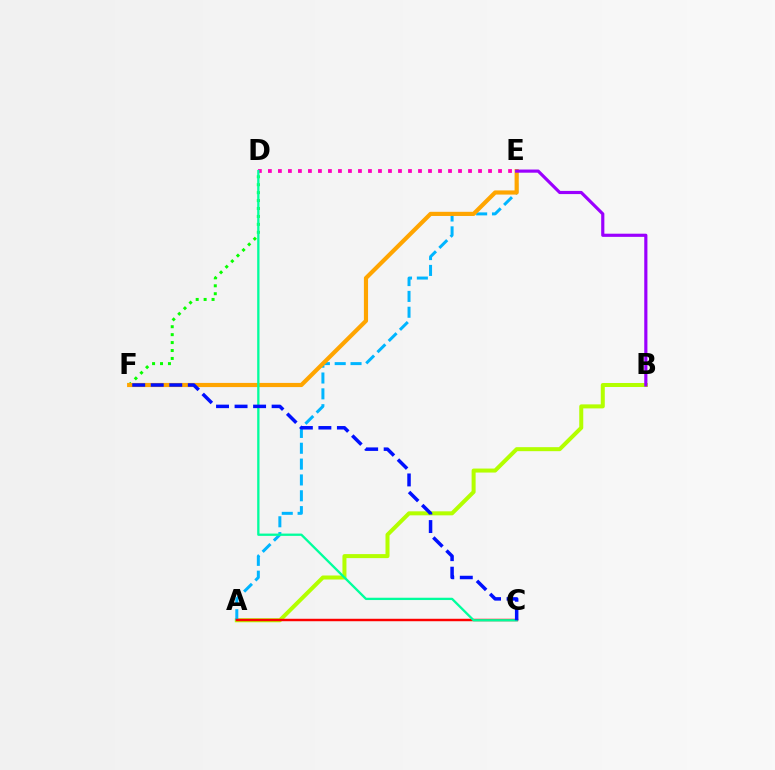{('A', 'B'): [{'color': '#b3ff00', 'line_style': 'solid', 'thickness': 2.89}], ('D', 'F'): [{'color': '#08ff00', 'line_style': 'dotted', 'thickness': 2.16}], ('A', 'E'): [{'color': '#00b5ff', 'line_style': 'dashed', 'thickness': 2.15}], ('A', 'C'): [{'color': '#ff0000', 'line_style': 'solid', 'thickness': 1.77}], ('D', 'E'): [{'color': '#ff00bd', 'line_style': 'dotted', 'thickness': 2.72}], ('E', 'F'): [{'color': '#ffa500', 'line_style': 'solid', 'thickness': 2.99}], ('C', 'D'): [{'color': '#00ff9d', 'line_style': 'solid', 'thickness': 1.66}], ('B', 'E'): [{'color': '#9b00ff', 'line_style': 'solid', 'thickness': 2.28}], ('C', 'F'): [{'color': '#0010ff', 'line_style': 'dashed', 'thickness': 2.52}]}